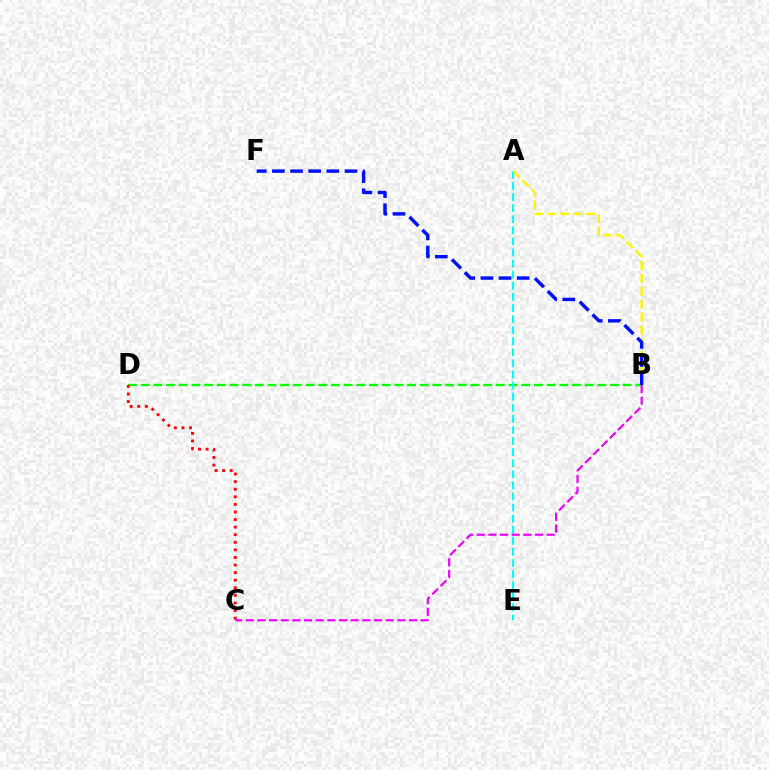{('B', 'D'): [{'color': '#08ff00', 'line_style': 'dashed', 'thickness': 1.72}], ('C', 'D'): [{'color': '#ff0000', 'line_style': 'dotted', 'thickness': 2.06}], ('A', 'E'): [{'color': '#00fff6', 'line_style': 'dashed', 'thickness': 1.51}], ('A', 'B'): [{'color': '#fcf500', 'line_style': 'dashed', 'thickness': 1.75}], ('B', 'C'): [{'color': '#ee00ff', 'line_style': 'dashed', 'thickness': 1.58}], ('B', 'F'): [{'color': '#0010ff', 'line_style': 'dashed', 'thickness': 2.47}]}